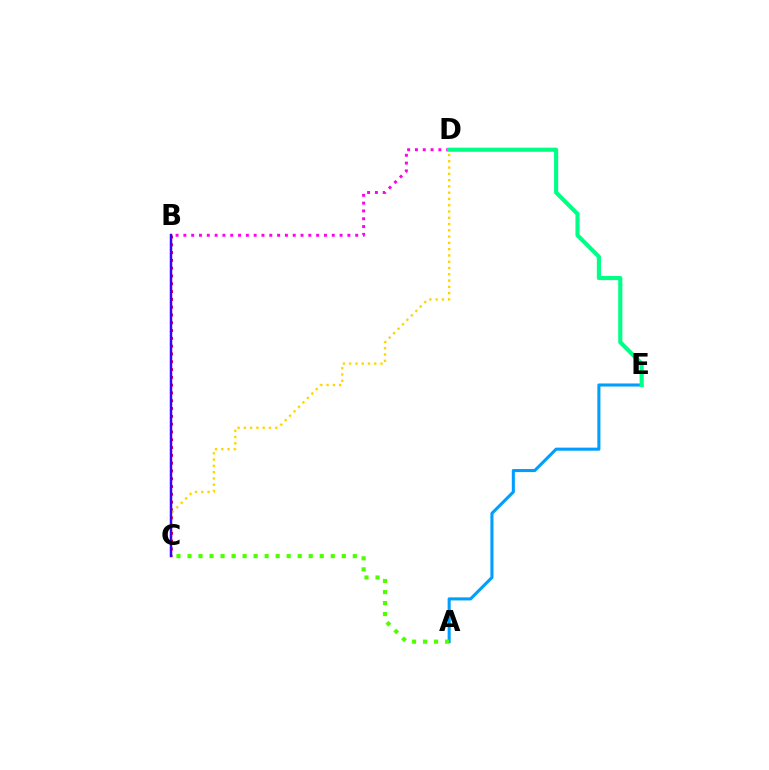{('A', 'E'): [{'color': '#009eff', 'line_style': 'solid', 'thickness': 2.21}], ('B', 'C'): [{'color': '#ff0000', 'line_style': 'dotted', 'thickness': 2.12}, {'color': '#3700ff', 'line_style': 'solid', 'thickness': 1.79}], ('C', 'D'): [{'color': '#ffd500', 'line_style': 'dotted', 'thickness': 1.71}], ('B', 'D'): [{'color': '#ff00ed', 'line_style': 'dotted', 'thickness': 2.12}], ('A', 'C'): [{'color': '#4fff00', 'line_style': 'dotted', 'thickness': 2.99}], ('D', 'E'): [{'color': '#00ff86', 'line_style': 'solid', 'thickness': 2.97}]}